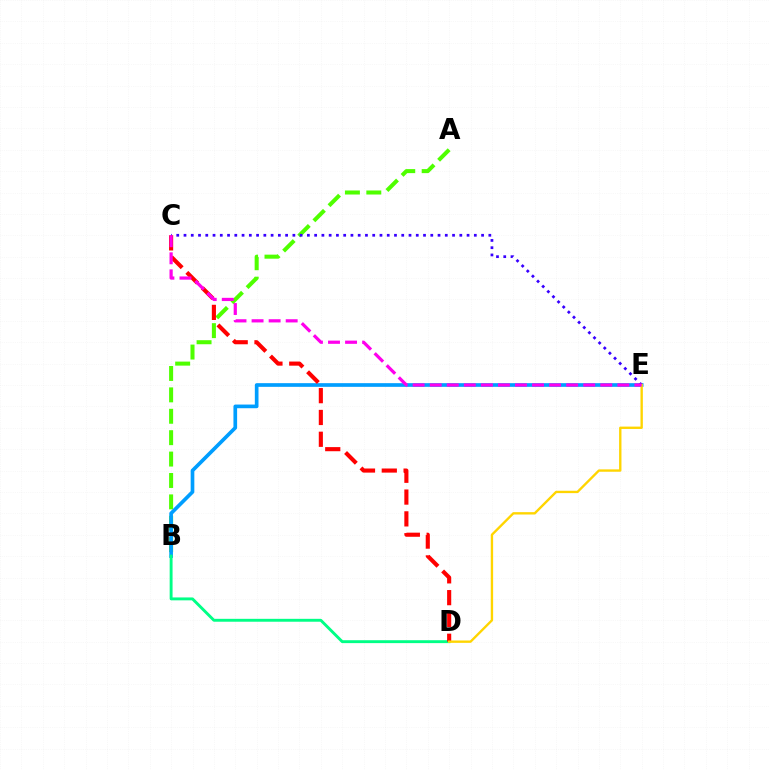{('A', 'B'): [{'color': '#4fff00', 'line_style': 'dashed', 'thickness': 2.91}], ('B', 'E'): [{'color': '#009eff', 'line_style': 'solid', 'thickness': 2.64}], ('B', 'D'): [{'color': '#00ff86', 'line_style': 'solid', 'thickness': 2.09}], ('C', 'D'): [{'color': '#ff0000', 'line_style': 'dashed', 'thickness': 2.96}], ('C', 'E'): [{'color': '#3700ff', 'line_style': 'dotted', 'thickness': 1.97}, {'color': '#ff00ed', 'line_style': 'dashed', 'thickness': 2.32}], ('D', 'E'): [{'color': '#ffd500', 'line_style': 'solid', 'thickness': 1.7}]}